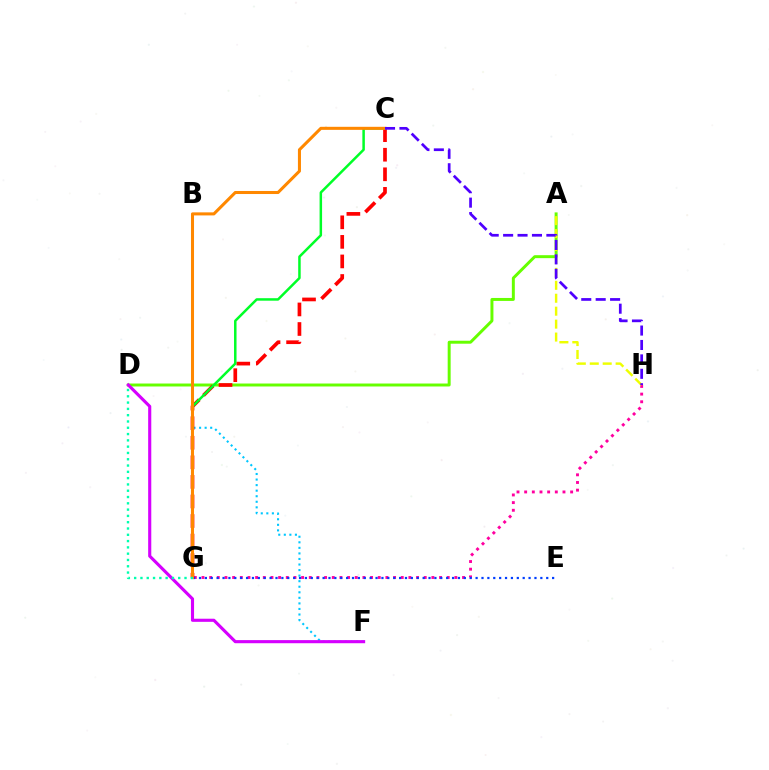{('G', 'H'): [{'color': '#ff00a0', 'line_style': 'dotted', 'thickness': 2.08}], ('B', 'F'): [{'color': '#00c7ff', 'line_style': 'dotted', 'thickness': 1.51}], ('A', 'D'): [{'color': '#66ff00', 'line_style': 'solid', 'thickness': 2.13}], ('C', 'G'): [{'color': '#ff0000', 'line_style': 'dashed', 'thickness': 2.66}, {'color': '#00ff27', 'line_style': 'solid', 'thickness': 1.8}, {'color': '#ff8800', 'line_style': 'solid', 'thickness': 2.2}], ('A', 'H'): [{'color': '#eeff00', 'line_style': 'dashed', 'thickness': 1.76}], ('D', 'F'): [{'color': '#d600ff', 'line_style': 'solid', 'thickness': 2.24}], ('E', 'G'): [{'color': '#003fff', 'line_style': 'dotted', 'thickness': 1.6}], ('D', 'G'): [{'color': '#00ffaf', 'line_style': 'dotted', 'thickness': 1.71}], ('C', 'H'): [{'color': '#4f00ff', 'line_style': 'dashed', 'thickness': 1.96}]}